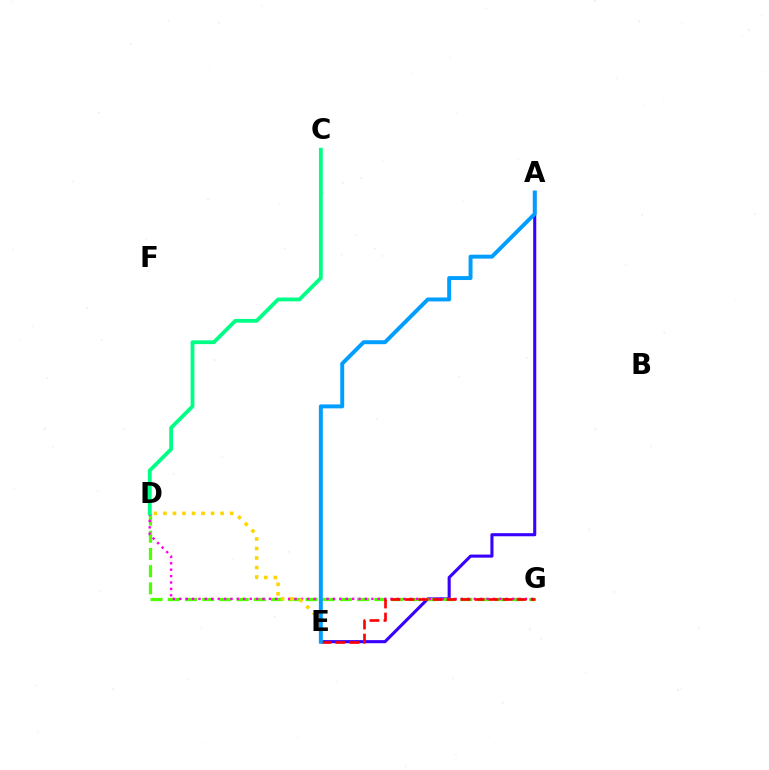{('A', 'E'): [{'color': '#3700ff', 'line_style': 'solid', 'thickness': 2.23}, {'color': '#009eff', 'line_style': 'solid', 'thickness': 2.83}], ('D', 'G'): [{'color': '#4fff00', 'line_style': 'dashed', 'thickness': 2.34}, {'color': '#ff00ed', 'line_style': 'dotted', 'thickness': 1.74}], ('D', 'E'): [{'color': '#ffd500', 'line_style': 'dotted', 'thickness': 2.59}], ('E', 'G'): [{'color': '#ff0000', 'line_style': 'dashed', 'thickness': 1.9}], ('C', 'D'): [{'color': '#00ff86', 'line_style': 'solid', 'thickness': 2.74}]}